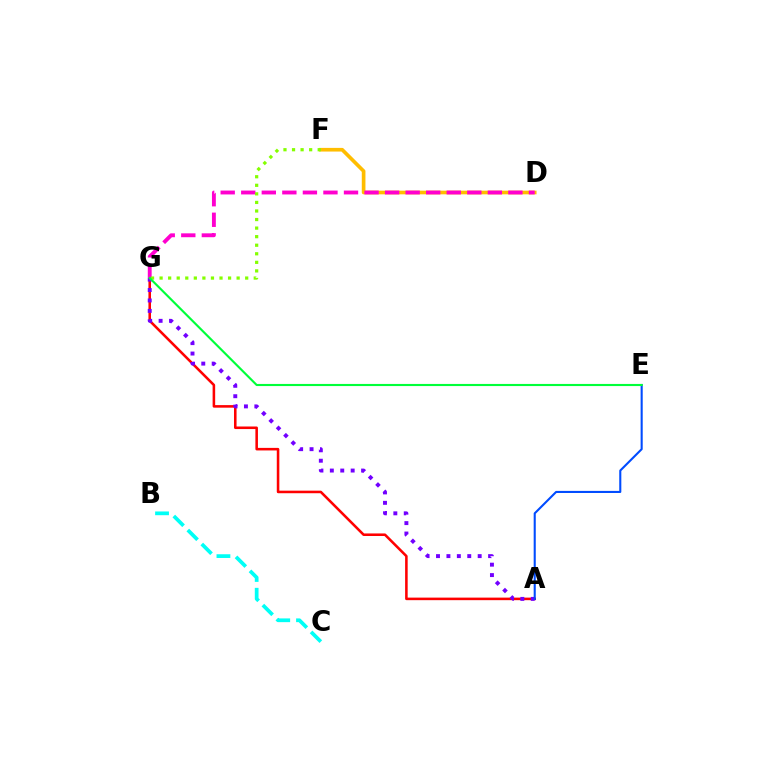{('D', 'F'): [{'color': '#ffbd00', 'line_style': 'solid', 'thickness': 2.64}], ('A', 'G'): [{'color': '#ff0000', 'line_style': 'solid', 'thickness': 1.84}, {'color': '#7200ff', 'line_style': 'dotted', 'thickness': 2.83}], ('A', 'E'): [{'color': '#004bff', 'line_style': 'solid', 'thickness': 1.51}], ('D', 'G'): [{'color': '#ff00cf', 'line_style': 'dashed', 'thickness': 2.79}], ('B', 'C'): [{'color': '#00fff6', 'line_style': 'dashed', 'thickness': 2.69}], ('F', 'G'): [{'color': '#84ff00', 'line_style': 'dotted', 'thickness': 2.33}], ('E', 'G'): [{'color': '#00ff39', 'line_style': 'solid', 'thickness': 1.53}]}